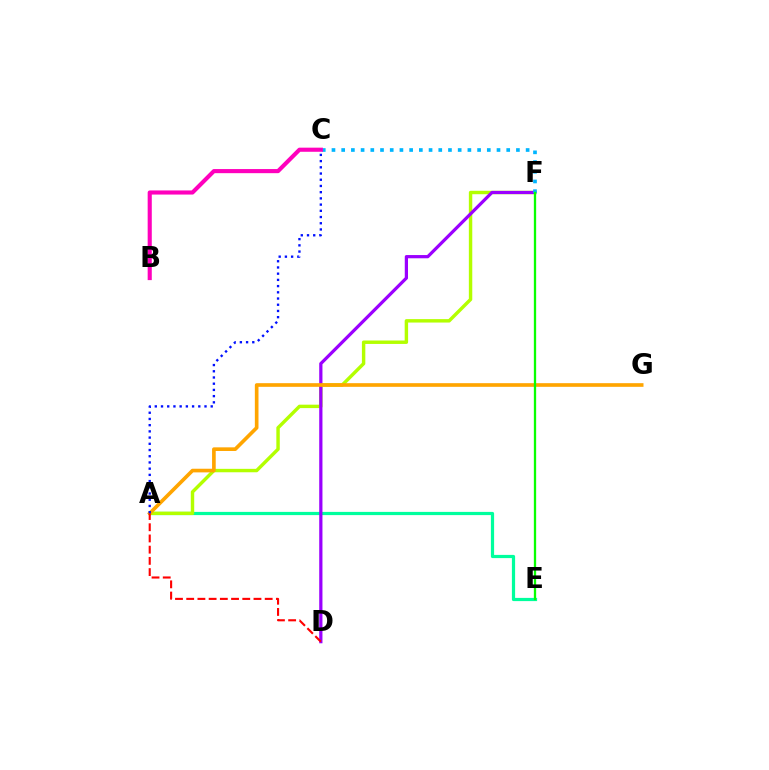{('A', 'E'): [{'color': '#00ff9d', 'line_style': 'solid', 'thickness': 2.31}], ('A', 'F'): [{'color': '#b3ff00', 'line_style': 'solid', 'thickness': 2.47}], ('D', 'F'): [{'color': '#9b00ff', 'line_style': 'solid', 'thickness': 2.33}], ('C', 'F'): [{'color': '#00b5ff', 'line_style': 'dotted', 'thickness': 2.64}], ('B', 'C'): [{'color': '#ff00bd', 'line_style': 'solid', 'thickness': 2.96}], ('A', 'G'): [{'color': '#ffa500', 'line_style': 'solid', 'thickness': 2.63}], ('A', 'D'): [{'color': '#ff0000', 'line_style': 'dashed', 'thickness': 1.52}], ('E', 'F'): [{'color': '#08ff00', 'line_style': 'solid', 'thickness': 1.66}], ('A', 'C'): [{'color': '#0010ff', 'line_style': 'dotted', 'thickness': 1.69}]}